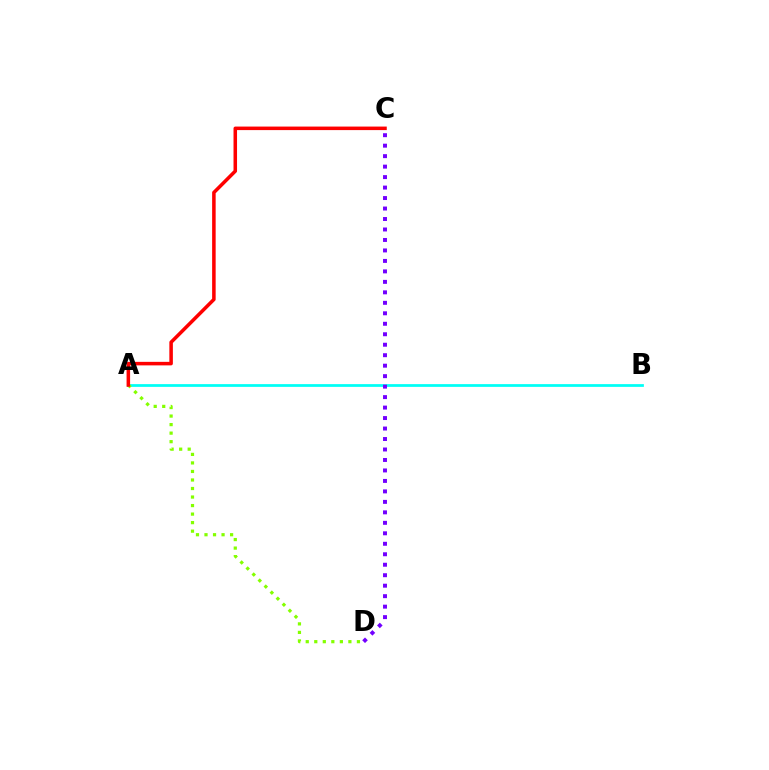{('A', 'B'): [{'color': '#00fff6', 'line_style': 'solid', 'thickness': 1.98}], ('A', 'D'): [{'color': '#84ff00', 'line_style': 'dotted', 'thickness': 2.32}], ('C', 'D'): [{'color': '#7200ff', 'line_style': 'dotted', 'thickness': 2.85}], ('A', 'C'): [{'color': '#ff0000', 'line_style': 'solid', 'thickness': 2.54}]}